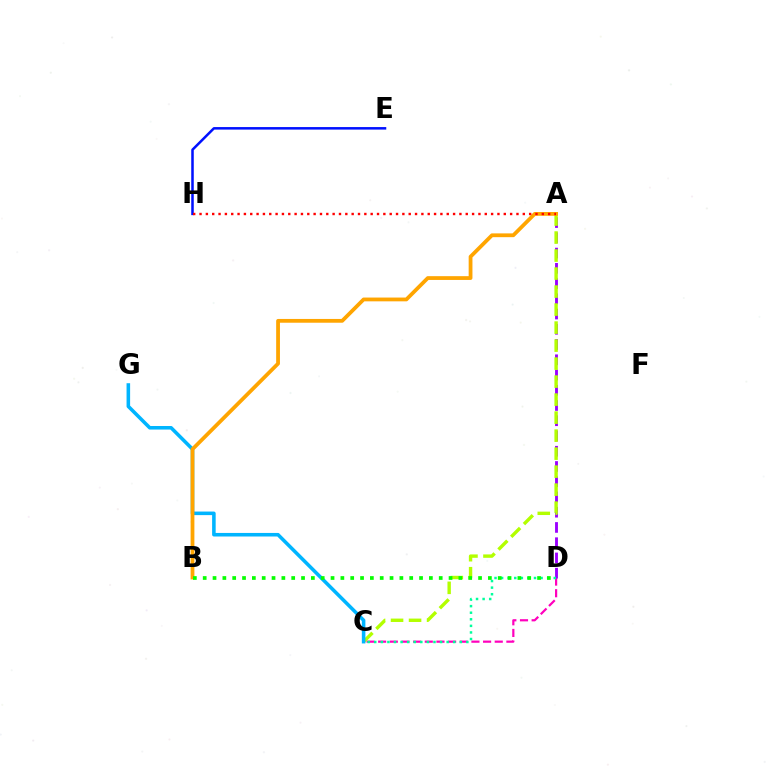{('C', 'D'): [{'color': '#ff00bd', 'line_style': 'dashed', 'thickness': 1.58}, {'color': '#00ff9d', 'line_style': 'dotted', 'thickness': 1.79}], ('E', 'H'): [{'color': '#0010ff', 'line_style': 'solid', 'thickness': 1.81}], ('A', 'D'): [{'color': '#9b00ff', 'line_style': 'dashed', 'thickness': 2.07}], ('A', 'C'): [{'color': '#b3ff00', 'line_style': 'dashed', 'thickness': 2.45}], ('C', 'G'): [{'color': '#00b5ff', 'line_style': 'solid', 'thickness': 2.56}], ('A', 'B'): [{'color': '#ffa500', 'line_style': 'solid', 'thickness': 2.72}], ('A', 'H'): [{'color': '#ff0000', 'line_style': 'dotted', 'thickness': 1.72}], ('B', 'D'): [{'color': '#08ff00', 'line_style': 'dotted', 'thickness': 2.67}]}